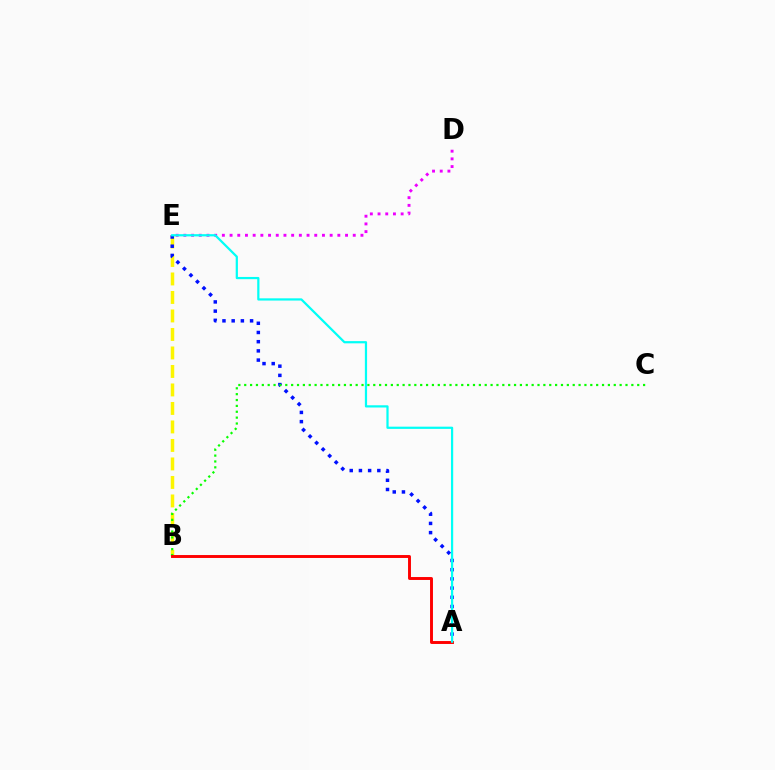{('B', 'E'): [{'color': '#fcf500', 'line_style': 'dashed', 'thickness': 2.51}], ('D', 'E'): [{'color': '#ee00ff', 'line_style': 'dotted', 'thickness': 2.09}], ('A', 'E'): [{'color': '#0010ff', 'line_style': 'dotted', 'thickness': 2.5}, {'color': '#00fff6', 'line_style': 'solid', 'thickness': 1.6}], ('B', 'C'): [{'color': '#08ff00', 'line_style': 'dotted', 'thickness': 1.59}], ('A', 'B'): [{'color': '#ff0000', 'line_style': 'solid', 'thickness': 2.1}]}